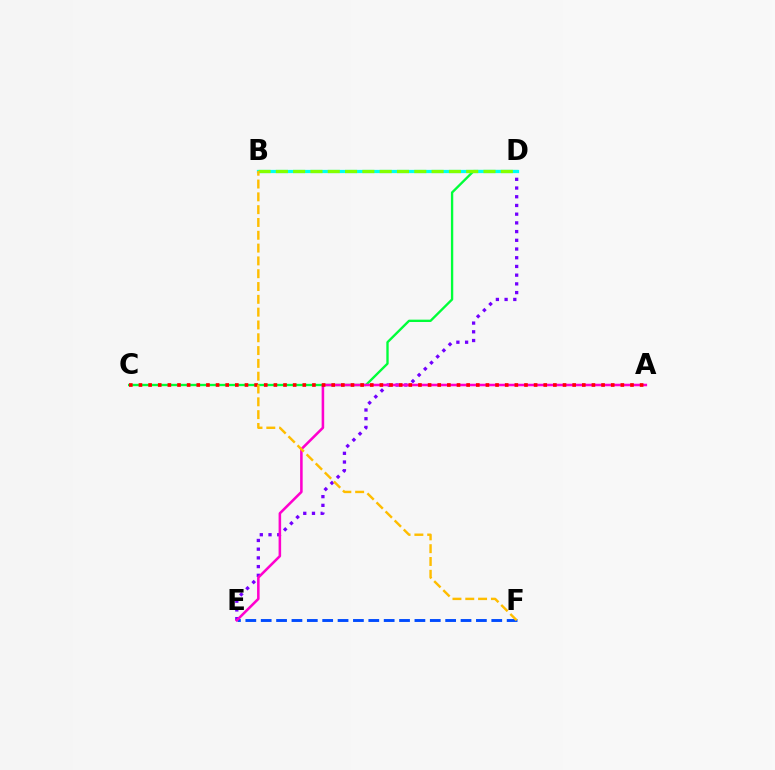{('D', 'E'): [{'color': '#7200ff', 'line_style': 'dotted', 'thickness': 2.37}], ('C', 'D'): [{'color': '#00ff39', 'line_style': 'solid', 'thickness': 1.69}], ('E', 'F'): [{'color': '#004bff', 'line_style': 'dashed', 'thickness': 2.09}], ('B', 'D'): [{'color': '#00fff6', 'line_style': 'solid', 'thickness': 2.33}, {'color': '#84ff00', 'line_style': 'dashed', 'thickness': 2.35}], ('A', 'E'): [{'color': '#ff00cf', 'line_style': 'solid', 'thickness': 1.84}], ('A', 'C'): [{'color': '#ff0000', 'line_style': 'dotted', 'thickness': 2.62}], ('B', 'F'): [{'color': '#ffbd00', 'line_style': 'dashed', 'thickness': 1.74}]}